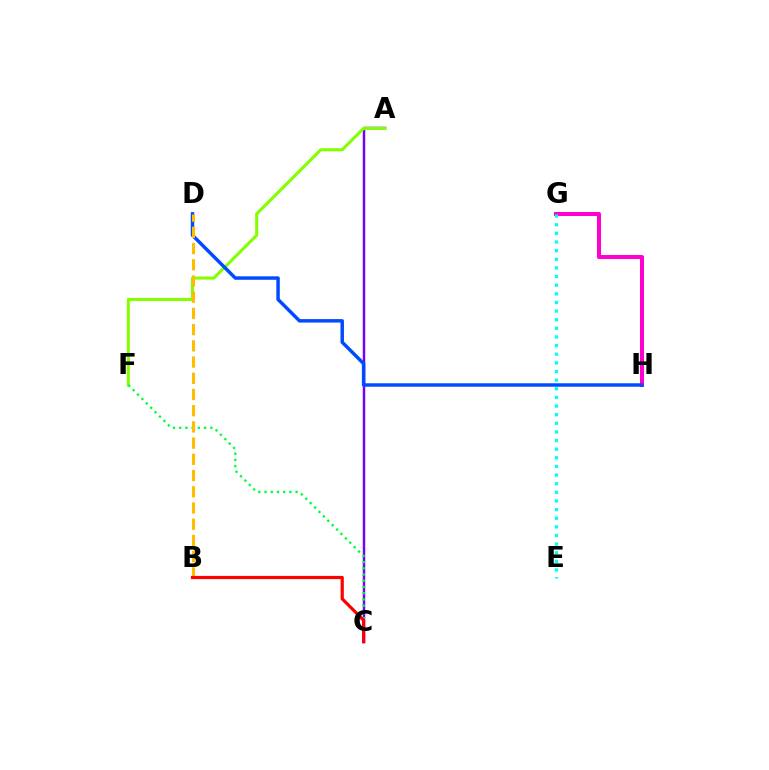{('A', 'C'): [{'color': '#7200ff', 'line_style': 'solid', 'thickness': 1.78}], ('G', 'H'): [{'color': '#ff00cf', 'line_style': 'solid', 'thickness': 2.9}], ('A', 'F'): [{'color': '#84ff00', 'line_style': 'solid', 'thickness': 2.2}], ('C', 'F'): [{'color': '#00ff39', 'line_style': 'dotted', 'thickness': 1.69}], ('D', 'H'): [{'color': '#004bff', 'line_style': 'solid', 'thickness': 2.49}], ('B', 'D'): [{'color': '#ffbd00', 'line_style': 'dashed', 'thickness': 2.2}], ('B', 'C'): [{'color': '#ff0000', 'line_style': 'solid', 'thickness': 2.3}], ('E', 'G'): [{'color': '#00fff6', 'line_style': 'dotted', 'thickness': 2.35}]}